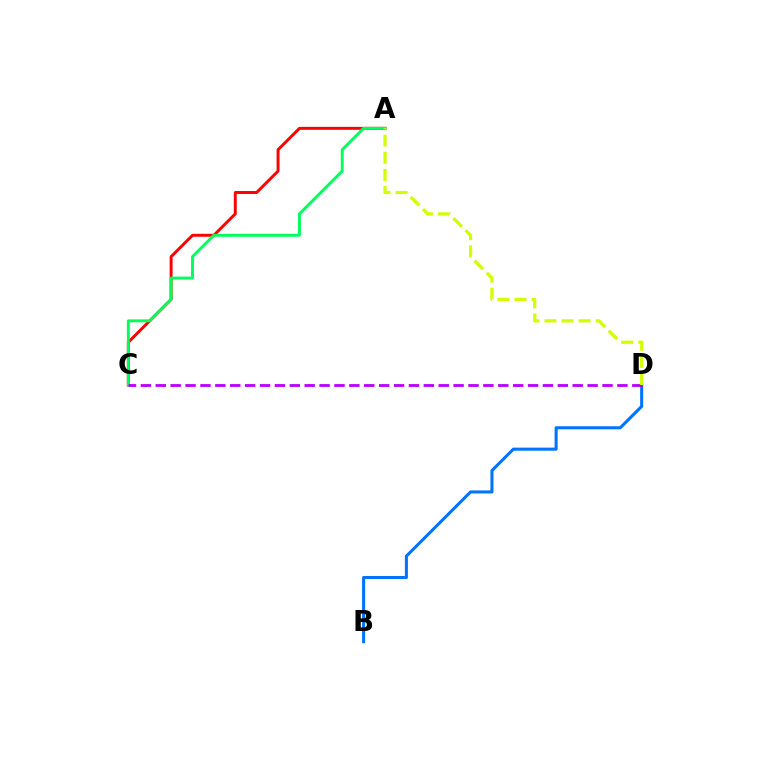{('B', 'D'): [{'color': '#0074ff', 'line_style': 'solid', 'thickness': 2.21}], ('A', 'C'): [{'color': '#ff0000', 'line_style': 'solid', 'thickness': 2.12}, {'color': '#00ff5c', 'line_style': 'solid', 'thickness': 2.1}], ('C', 'D'): [{'color': '#b900ff', 'line_style': 'dashed', 'thickness': 2.02}], ('A', 'D'): [{'color': '#d1ff00', 'line_style': 'dashed', 'thickness': 2.32}]}